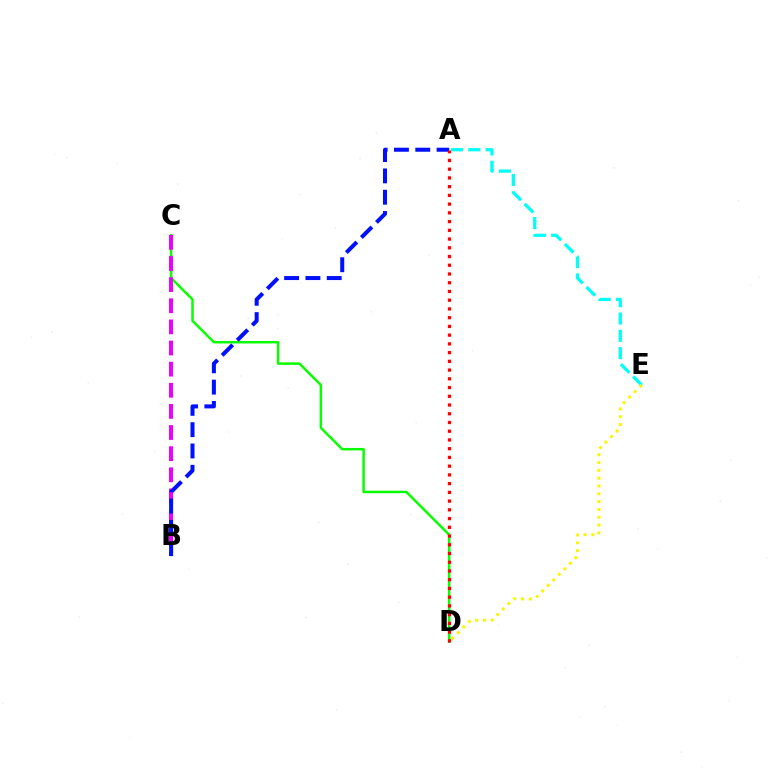{('C', 'D'): [{'color': '#08ff00', 'line_style': 'solid', 'thickness': 1.78}], ('B', 'C'): [{'color': '#ee00ff', 'line_style': 'dashed', 'thickness': 2.87}], ('A', 'E'): [{'color': '#00fff6', 'line_style': 'dashed', 'thickness': 2.35}], ('A', 'B'): [{'color': '#0010ff', 'line_style': 'dashed', 'thickness': 2.9}], ('A', 'D'): [{'color': '#ff0000', 'line_style': 'dotted', 'thickness': 2.37}], ('D', 'E'): [{'color': '#fcf500', 'line_style': 'dotted', 'thickness': 2.12}]}